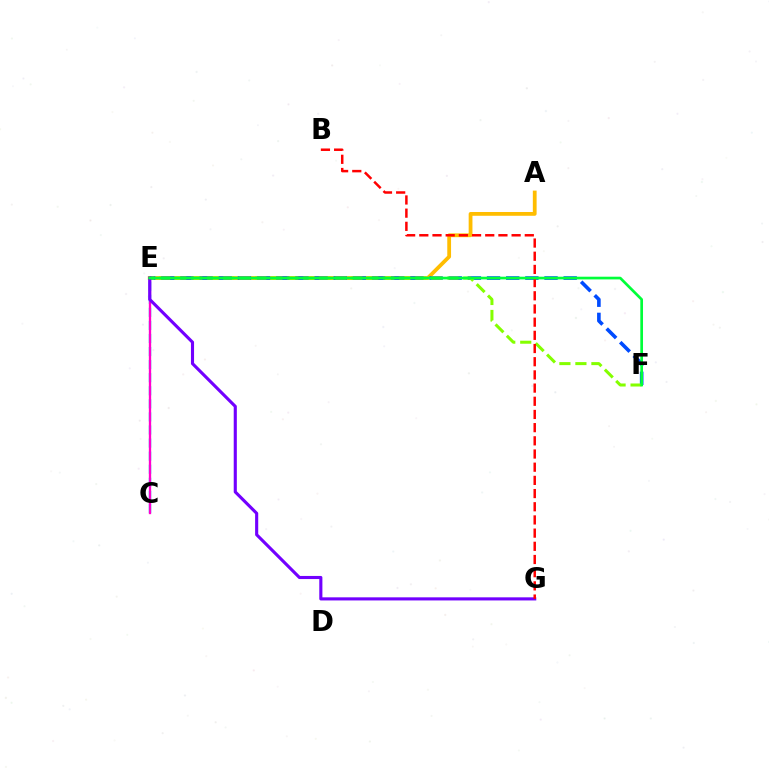{('C', 'E'): [{'color': '#00fff6', 'line_style': 'dashed', 'thickness': 1.78}, {'color': '#ff00cf', 'line_style': 'solid', 'thickness': 1.68}], ('A', 'E'): [{'color': '#ffbd00', 'line_style': 'solid', 'thickness': 2.72}], ('E', 'F'): [{'color': '#004bff', 'line_style': 'dashed', 'thickness': 2.6}, {'color': '#84ff00', 'line_style': 'dashed', 'thickness': 2.17}, {'color': '#00ff39', 'line_style': 'solid', 'thickness': 1.94}], ('E', 'G'): [{'color': '#7200ff', 'line_style': 'solid', 'thickness': 2.24}], ('B', 'G'): [{'color': '#ff0000', 'line_style': 'dashed', 'thickness': 1.79}]}